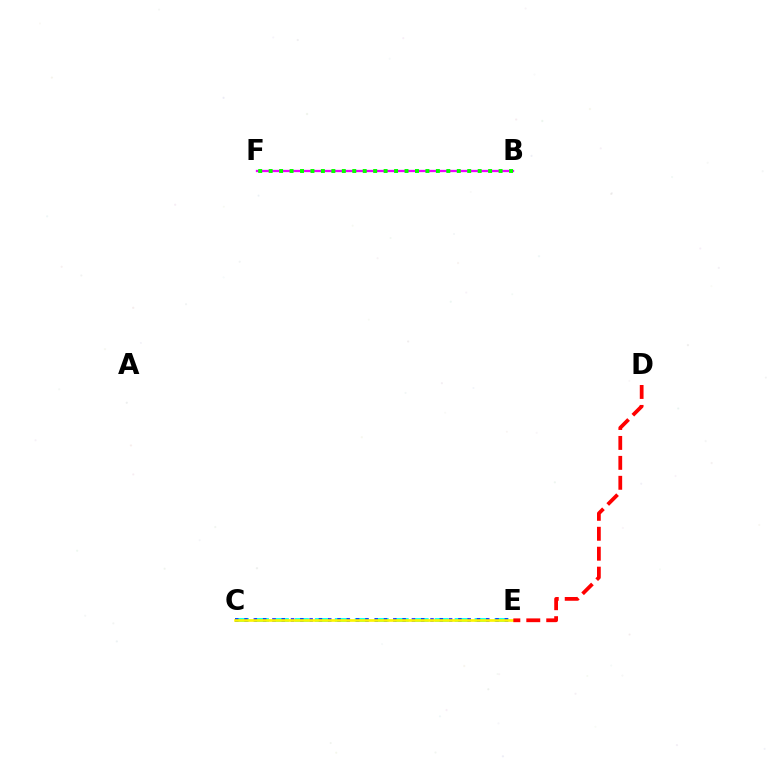{('C', 'E'): [{'color': '#00fff6', 'line_style': 'dashed', 'thickness': 2.71}, {'color': '#0010ff', 'line_style': 'dotted', 'thickness': 2.53}, {'color': '#fcf500', 'line_style': 'solid', 'thickness': 1.9}], ('B', 'F'): [{'color': '#ee00ff', 'line_style': 'solid', 'thickness': 1.64}, {'color': '#08ff00', 'line_style': 'dotted', 'thickness': 2.84}], ('D', 'E'): [{'color': '#ff0000', 'line_style': 'dashed', 'thickness': 2.71}]}